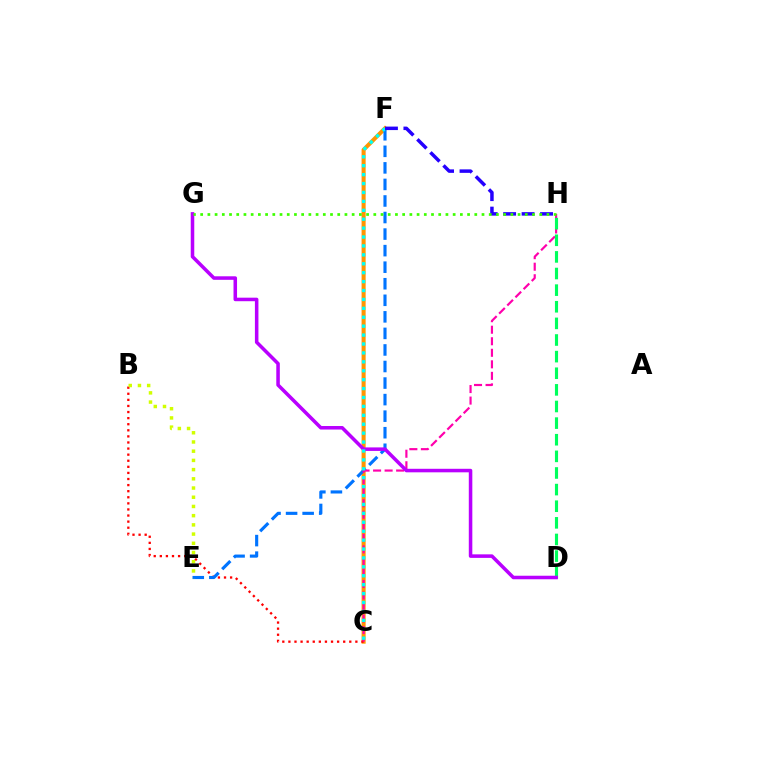{('C', 'F'): [{'color': '#ff9400', 'line_style': 'solid', 'thickness': 2.92}, {'color': '#00fff6', 'line_style': 'dotted', 'thickness': 2.42}], ('B', 'C'): [{'color': '#ff0000', 'line_style': 'dotted', 'thickness': 1.65}], ('E', 'F'): [{'color': '#0074ff', 'line_style': 'dashed', 'thickness': 2.25}], ('C', 'H'): [{'color': '#ff00ac', 'line_style': 'dashed', 'thickness': 1.57}], ('B', 'E'): [{'color': '#d1ff00', 'line_style': 'dotted', 'thickness': 2.5}], ('D', 'H'): [{'color': '#00ff5c', 'line_style': 'dashed', 'thickness': 2.26}], ('D', 'G'): [{'color': '#b900ff', 'line_style': 'solid', 'thickness': 2.54}], ('F', 'H'): [{'color': '#2500ff', 'line_style': 'dashed', 'thickness': 2.51}], ('G', 'H'): [{'color': '#3dff00', 'line_style': 'dotted', 'thickness': 1.96}]}